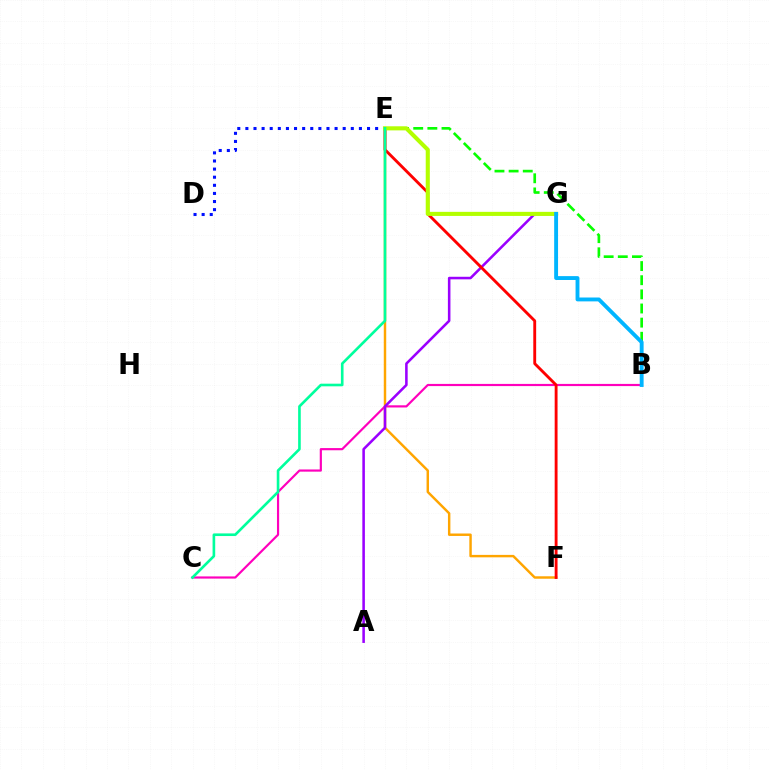{('B', 'C'): [{'color': '#ff00bd', 'line_style': 'solid', 'thickness': 1.57}], ('B', 'E'): [{'color': '#08ff00', 'line_style': 'dashed', 'thickness': 1.92}], ('E', 'F'): [{'color': '#ffa500', 'line_style': 'solid', 'thickness': 1.76}, {'color': '#ff0000', 'line_style': 'solid', 'thickness': 2.06}], ('A', 'G'): [{'color': '#9b00ff', 'line_style': 'solid', 'thickness': 1.84}], ('D', 'E'): [{'color': '#0010ff', 'line_style': 'dotted', 'thickness': 2.2}], ('E', 'G'): [{'color': '#b3ff00', 'line_style': 'solid', 'thickness': 2.95}], ('B', 'G'): [{'color': '#00b5ff', 'line_style': 'solid', 'thickness': 2.79}], ('C', 'E'): [{'color': '#00ff9d', 'line_style': 'solid', 'thickness': 1.9}]}